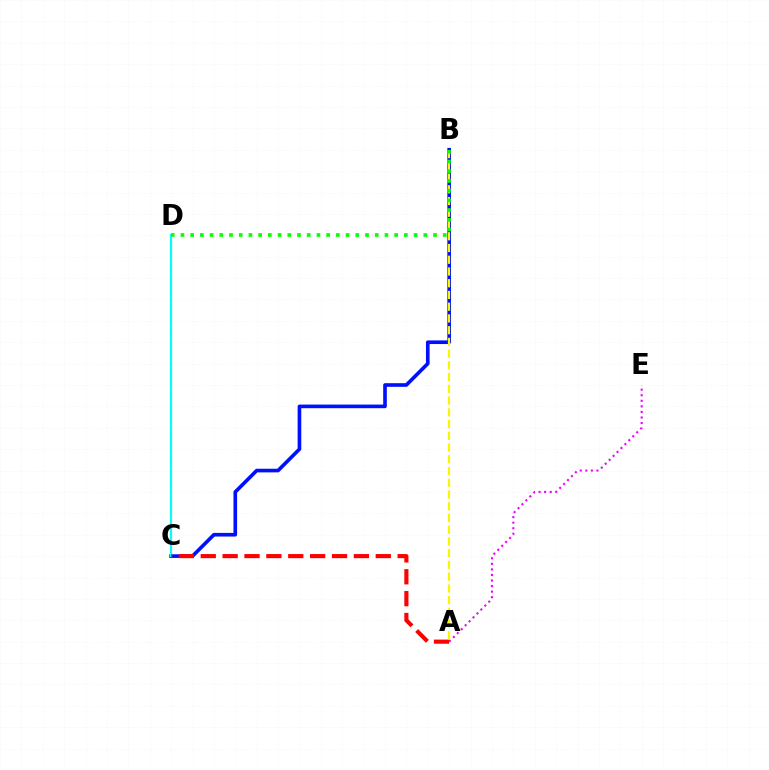{('B', 'C'): [{'color': '#0010ff', 'line_style': 'solid', 'thickness': 2.62}], ('A', 'E'): [{'color': '#ee00ff', 'line_style': 'dotted', 'thickness': 1.51}], ('C', 'D'): [{'color': '#00fff6', 'line_style': 'solid', 'thickness': 1.57}], ('A', 'C'): [{'color': '#ff0000', 'line_style': 'dashed', 'thickness': 2.97}], ('A', 'B'): [{'color': '#fcf500', 'line_style': 'dashed', 'thickness': 1.59}], ('B', 'D'): [{'color': '#08ff00', 'line_style': 'dotted', 'thickness': 2.64}]}